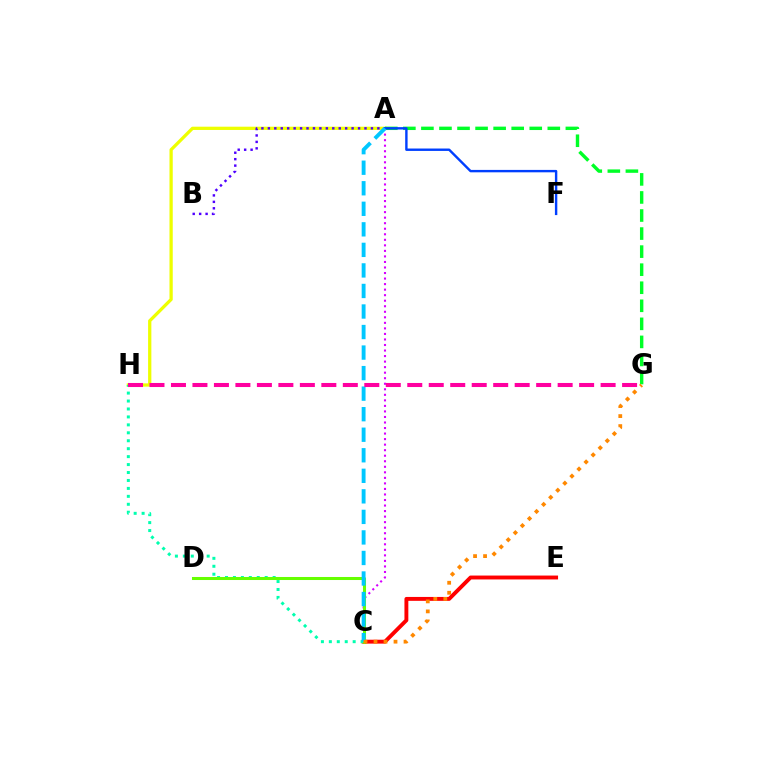{('A', 'H'): [{'color': '#eeff00', 'line_style': 'solid', 'thickness': 2.35}], ('A', 'C'): [{'color': '#d600ff', 'line_style': 'dotted', 'thickness': 1.5}, {'color': '#00c7ff', 'line_style': 'dashed', 'thickness': 2.79}], ('C', 'E'): [{'color': '#ff0000', 'line_style': 'solid', 'thickness': 2.8}], ('A', 'B'): [{'color': '#4f00ff', 'line_style': 'dotted', 'thickness': 1.75}], ('A', 'G'): [{'color': '#00ff27', 'line_style': 'dashed', 'thickness': 2.45}], ('C', 'H'): [{'color': '#00ffaf', 'line_style': 'dotted', 'thickness': 2.16}], ('A', 'F'): [{'color': '#003fff', 'line_style': 'solid', 'thickness': 1.73}], ('C', 'D'): [{'color': '#66ff00', 'line_style': 'solid', 'thickness': 2.18}], ('G', 'H'): [{'color': '#ff00a0', 'line_style': 'dashed', 'thickness': 2.92}], ('C', 'G'): [{'color': '#ff8800', 'line_style': 'dotted', 'thickness': 2.72}]}